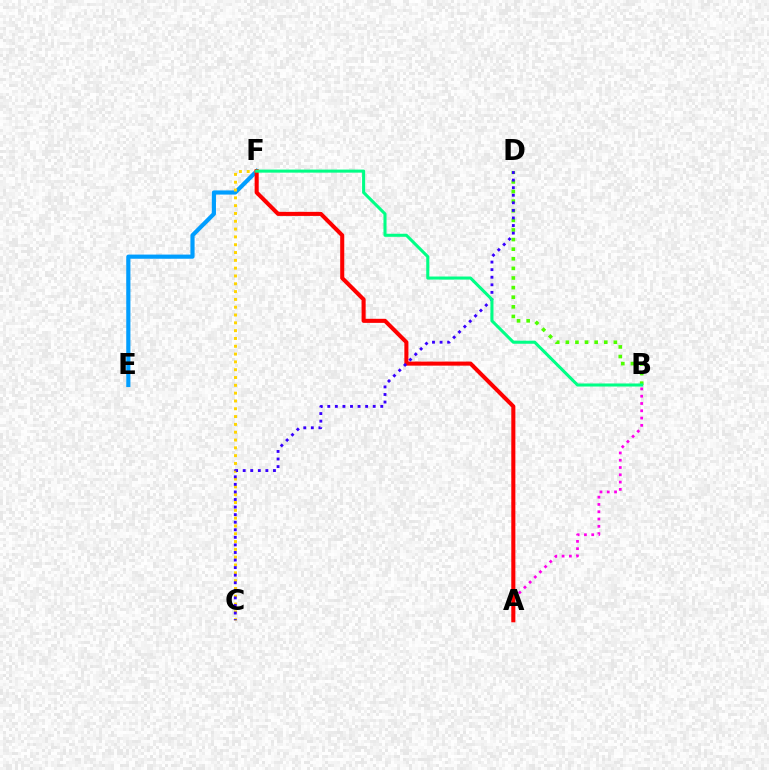{('E', 'F'): [{'color': '#009eff', 'line_style': 'solid', 'thickness': 2.99}], ('A', 'B'): [{'color': '#ff00ed', 'line_style': 'dotted', 'thickness': 1.98}], ('C', 'F'): [{'color': '#ffd500', 'line_style': 'dotted', 'thickness': 2.12}], ('B', 'D'): [{'color': '#4fff00', 'line_style': 'dotted', 'thickness': 2.61}], ('A', 'F'): [{'color': '#ff0000', 'line_style': 'solid', 'thickness': 2.93}], ('C', 'D'): [{'color': '#3700ff', 'line_style': 'dotted', 'thickness': 2.06}], ('B', 'F'): [{'color': '#00ff86', 'line_style': 'solid', 'thickness': 2.2}]}